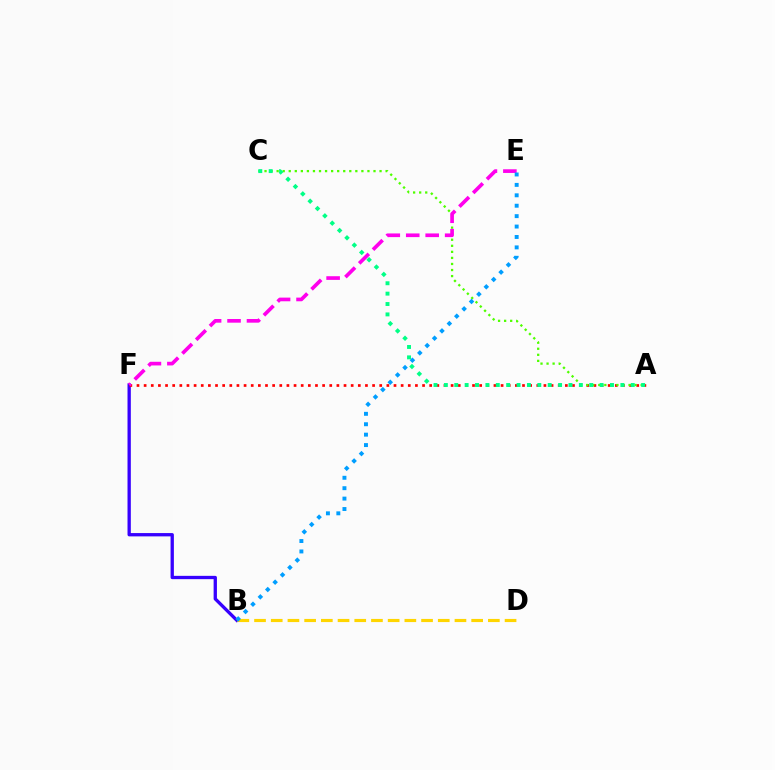{('B', 'F'): [{'color': '#3700ff', 'line_style': 'solid', 'thickness': 2.38}], ('A', 'F'): [{'color': '#ff0000', 'line_style': 'dotted', 'thickness': 1.94}], ('B', 'D'): [{'color': '#ffd500', 'line_style': 'dashed', 'thickness': 2.27}], ('A', 'C'): [{'color': '#4fff00', 'line_style': 'dotted', 'thickness': 1.64}, {'color': '#00ff86', 'line_style': 'dotted', 'thickness': 2.82}], ('E', 'F'): [{'color': '#ff00ed', 'line_style': 'dashed', 'thickness': 2.64}], ('B', 'E'): [{'color': '#009eff', 'line_style': 'dotted', 'thickness': 2.83}]}